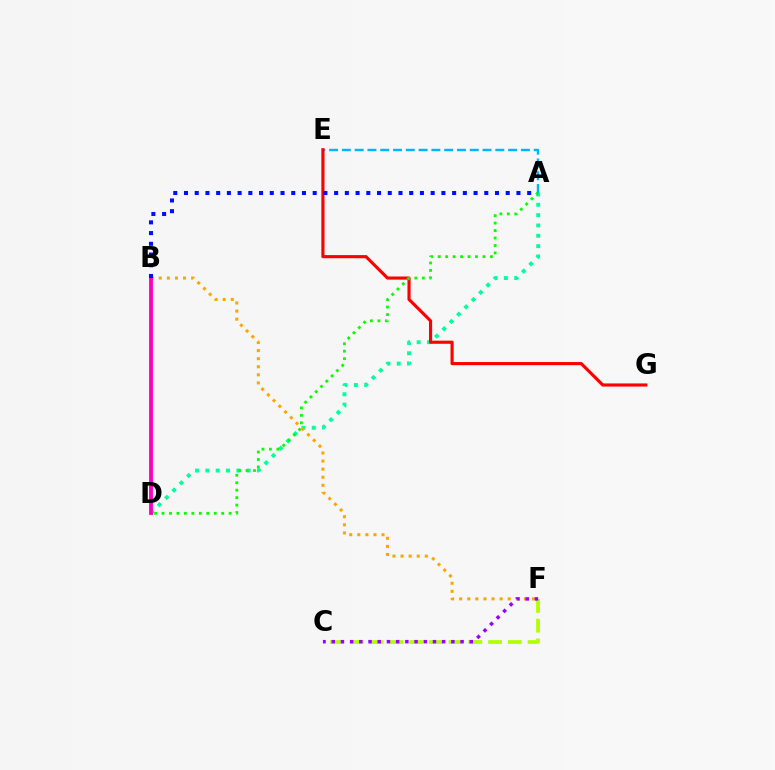{('A', 'D'): [{'color': '#00ff9d', 'line_style': 'dotted', 'thickness': 2.81}, {'color': '#08ff00', 'line_style': 'dotted', 'thickness': 2.03}], ('A', 'E'): [{'color': '#00b5ff', 'line_style': 'dashed', 'thickness': 1.74}], ('E', 'G'): [{'color': '#ff0000', 'line_style': 'solid', 'thickness': 2.26}], ('B', 'F'): [{'color': '#ffa500', 'line_style': 'dotted', 'thickness': 2.2}], ('C', 'F'): [{'color': '#b3ff00', 'line_style': 'dashed', 'thickness': 2.68}, {'color': '#9b00ff', 'line_style': 'dotted', 'thickness': 2.5}], ('B', 'D'): [{'color': '#ff00bd', 'line_style': 'solid', 'thickness': 2.77}], ('A', 'B'): [{'color': '#0010ff', 'line_style': 'dotted', 'thickness': 2.91}]}